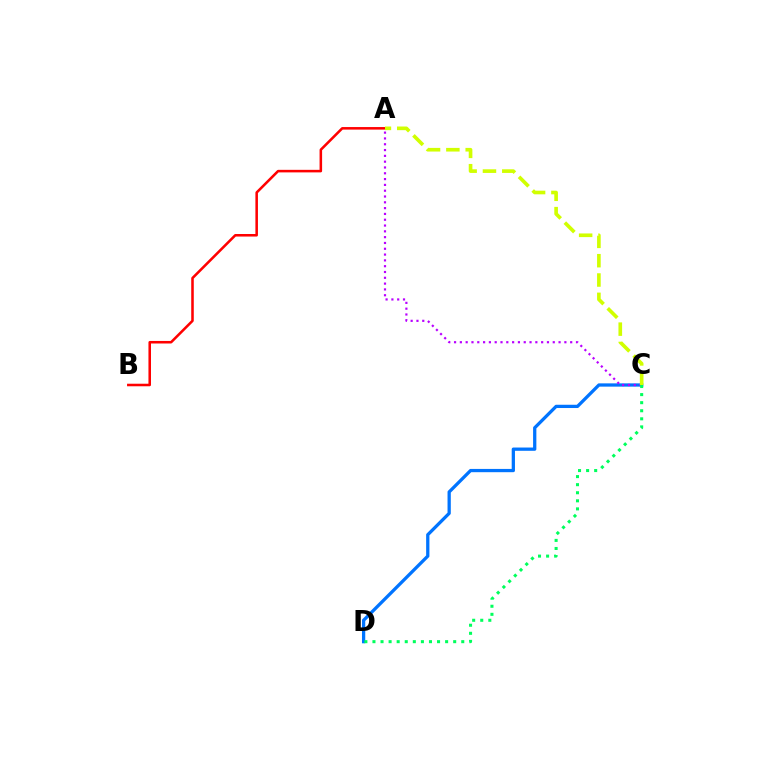{('C', 'D'): [{'color': '#0074ff', 'line_style': 'solid', 'thickness': 2.35}, {'color': '#00ff5c', 'line_style': 'dotted', 'thickness': 2.19}], ('A', 'C'): [{'color': '#b900ff', 'line_style': 'dotted', 'thickness': 1.58}, {'color': '#d1ff00', 'line_style': 'dashed', 'thickness': 2.63}], ('A', 'B'): [{'color': '#ff0000', 'line_style': 'solid', 'thickness': 1.83}]}